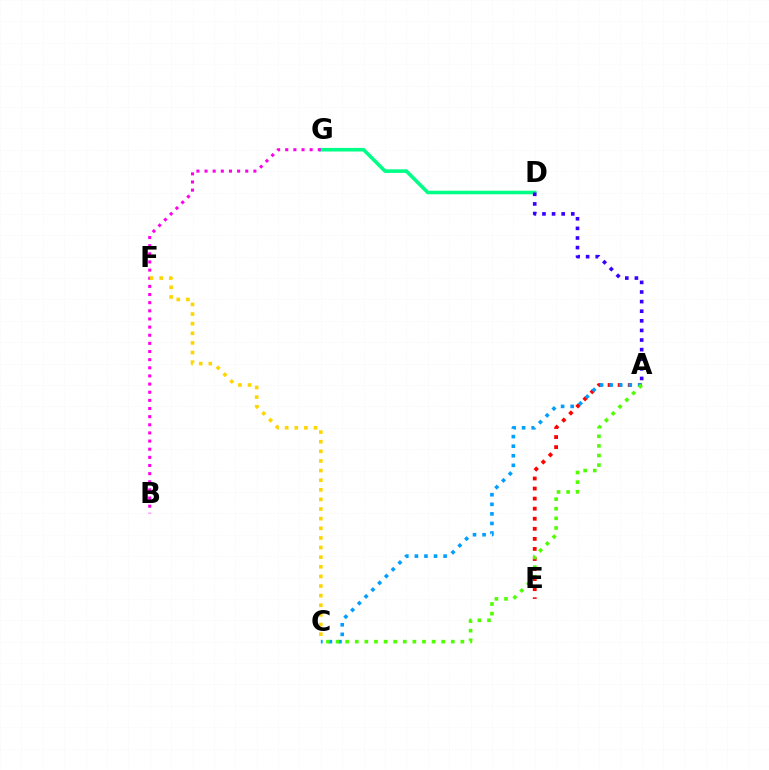{('D', 'G'): [{'color': '#00ff86', 'line_style': 'solid', 'thickness': 2.58}], ('B', 'G'): [{'color': '#ff00ed', 'line_style': 'dotted', 'thickness': 2.21}], ('A', 'D'): [{'color': '#3700ff', 'line_style': 'dotted', 'thickness': 2.61}], ('A', 'E'): [{'color': '#ff0000', 'line_style': 'dotted', 'thickness': 2.73}], ('C', 'F'): [{'color': '#ffd500', 'line_style': 'dotted', 'thickness': 2.61}], ('A', 'C'): [{'color': '#009eff', 'line_style': 'dotted', 'thickness': 2.6}, {'color': '#4fff00', 'line_style': 'dotted', 'thickness': 2.61}]}